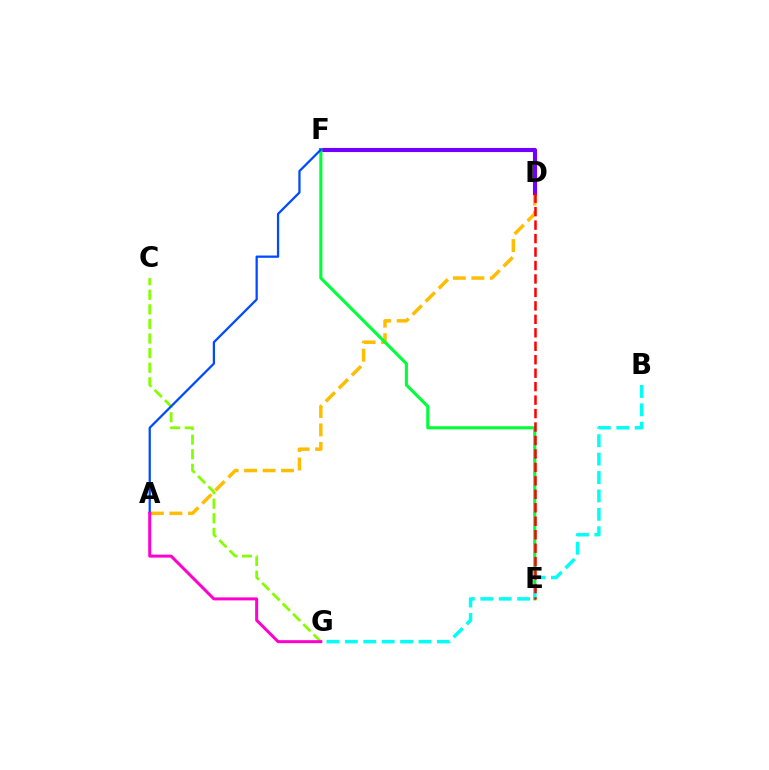{('A', 'D'): [{'color': '#ffbd00', 'line_style': 'dashed', 'thickness': 2.51}], ('D', 'F'): [{'color': '#7200ff', 'line_style': 'solid', 'thickness': 2.96}], ('E', 'F'): [{'color': '#00ff39', 'line_style': 'solid', 'thickness': 2.23}], ('B', 'G'): [{'color': '#00fff6', 'line_style': 'dashed', 'thickness': 2.5}], ('C', 'G'): [{'color': '#84ff00', 'line_style': 'dashed', 'thickness': 1.98}], ('A', 'F'): [{'color': '#004bff', 'line_style': 'solid', 'thickness': 1.63}], ('A', 'G'): [{'color': '#ff00cf', 'line_style': 'solid', 'thickness': 2.17}], ('D', 'E'): [{'color': '#ff0000', 'line_style': 'dashed', 'thickness': 1.83}]}